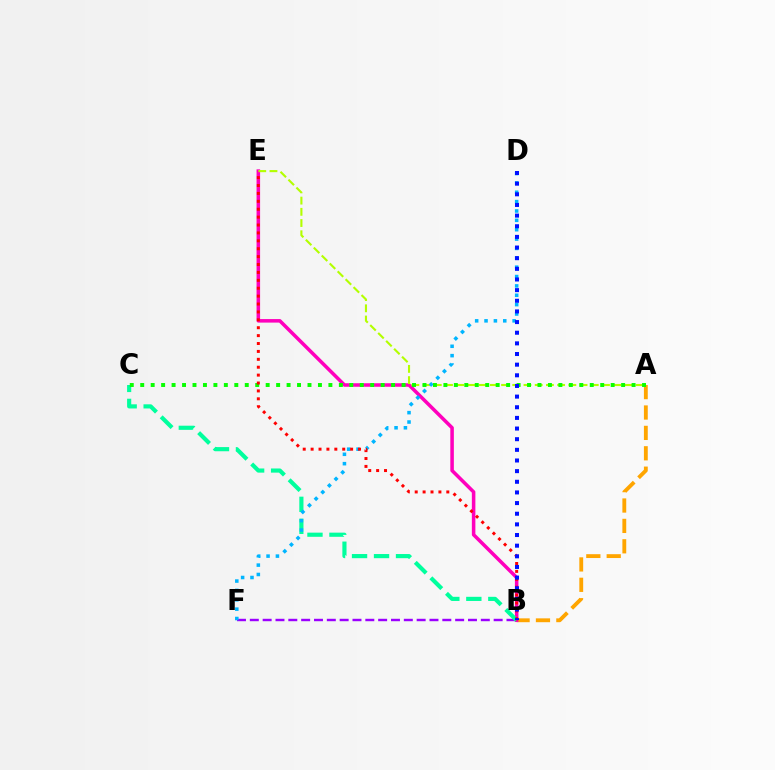{('A', 'B'): [{'color': '#ffa500', 'line_style': 'dashed', 'thickness': 2.77}], ('B', 'E'): [{'color': '#ff00bd', 'line_style': 'solid', 'thickness': 2.54}, {'color': '#ff0000', 'line_style': 'dotted', 'thickness': 2.15}], ('B', 'F'): [{'color': '#9b00ff', 'line_style': 'dashed', 'thickness': 1.74}], ('B', 'C'): [{'color': '#00ff9d', 'line_style': 'dashed', 'thickness': 2.99}], ('A', 'E'): [{'color': '#b3ff00', 'line_style': 'dashed', 'thickness': 1.52}], ('D', 'F'): [{'color': '#00b5ff', 'line_style': 'dotted', 'thickness': 2.54}], ('A', 'C'): [{'color': '#08ff00', 'line_style': 'dotted', 'thickness': 2.84}], ('B', 'D'): [{'color': '#0010ff', 'line_style': 'dotted', 'thickness': 2.89}]}